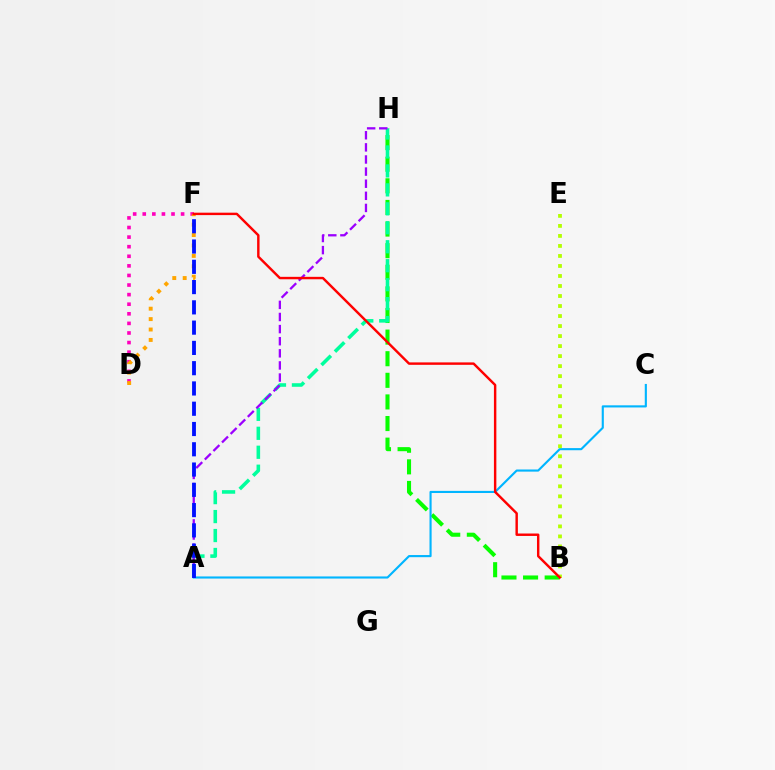{('B', 'H'): [{'color': '#08ff00', 'line_style': 'dashed', 'thickness': 2.94}], ('A', 'C'): [{'color': '#00b5ff', 'line_style': 'solid', 'thickness': 1.53}], ('B', 'E'): [{'color': '#b3ff00', 'line_style': 'dotted', 'thickness': 2.72}], ('D', 'F'): [{'color': '#ff00bd', 'line_style': 'dotted', 'thickness': 2.6}, {'color': '#ffa500', 'line_style': 'dotted', 'thickness': 2.83}], ('A', 'H'): [{'color': '#00ff9d', 'line_style': 'dashed', 'thickness': 2.58}, {'color': '#9b00ff', 'line_style': 'dashed', 'thickness': 1.65}], ('B', 'F'): [{'color': '#ff0000', 'line_style': 'solid', 'thickness': 1.75}], ('A', 'F'): [{'color': '#0010ff', 'line_style': 'dashed', 'thickness': 2.75}]}